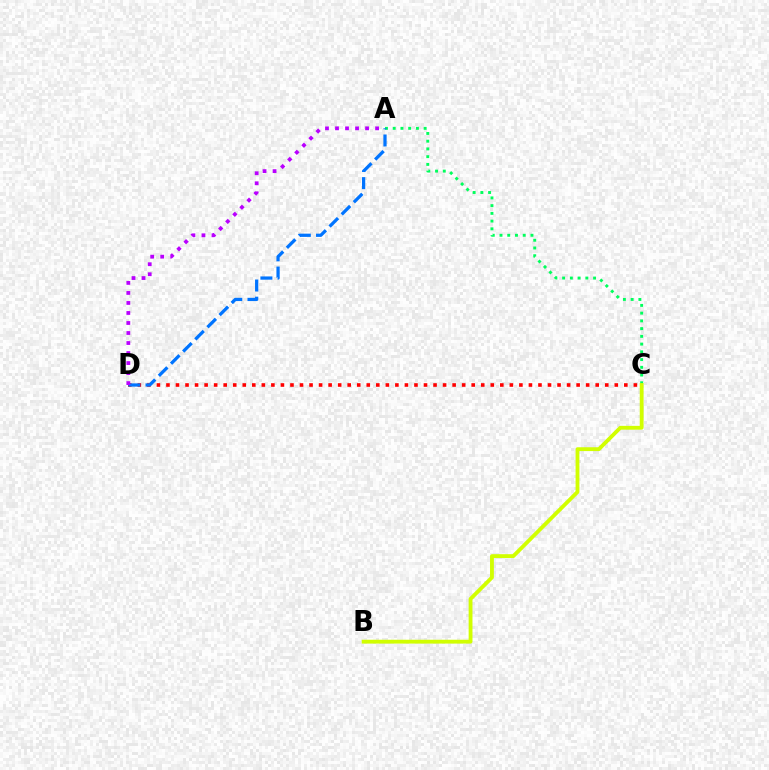{('A', 'C'): [{'color': '#00ff5c', 'line_style': 'dotted', 'thickness': 2.1}], ('B', 'C'): [{'color': '#d1ff00', 'line_style': 'solid', 'thickness': 2.76}], ('C', 'D'): [{'color': '#ff0000', 'line_style': 'dotted', 'thickness': 2.59}], ('A', 'D'): [{'color': '#0074ff', 'line_style': 'dashed', 'thickness': 2.33}, {'color': '#b900ff', 'line_style': 'dotted', 'thickness': 2.72}]}